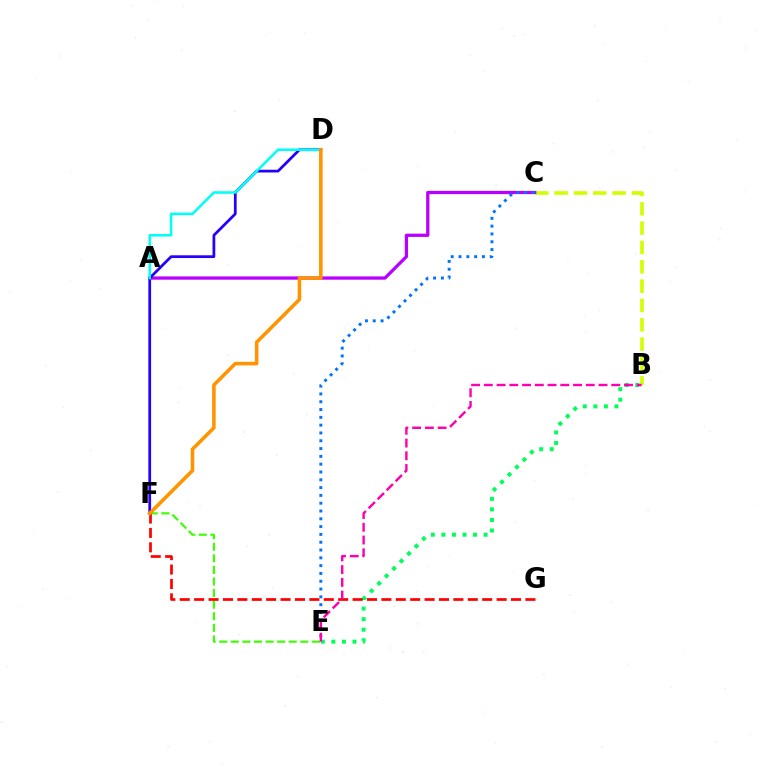{('B', 'C'): [{'color': '#d1ff00', 'line_style': 'dashed', 'thickness': 2.63}], ('E', 'F'): [{'color': '#3dff00', 'line_style': 'dashed', 'thickness': 1.57}], ('B', 'E'): [{'color': '#00ff5c', 'line_style': 'dotted', 'thickness': 2.87}, {'color': '#ff00ac', 'line_style': 'dashed', 'thickness': 1.73}], ('F', 'G'): [{'color': '#ff0000', 'line_style': 'dashed', 'thickness': 1.96}], ('A', 'C'): [{'color': '#b900ff', 'line_style': 'solid', 'thickness': 2.35}], ('D', 'F'): [{'color': '#2500ff', 'line_style': 'solid', 'thickness': 1.98}, {'color': '#ff9400', 'line_style': 'solid', 'thickness': 2.57}], ('A', 'D'): [{'color': '#00fff6', 'line_style': 'solid', 'thickness': 1.84}], ('C', 'E'): [{'color': '#0074ff', 'line_style': 'dotted', 'thickness': 2.12}]}